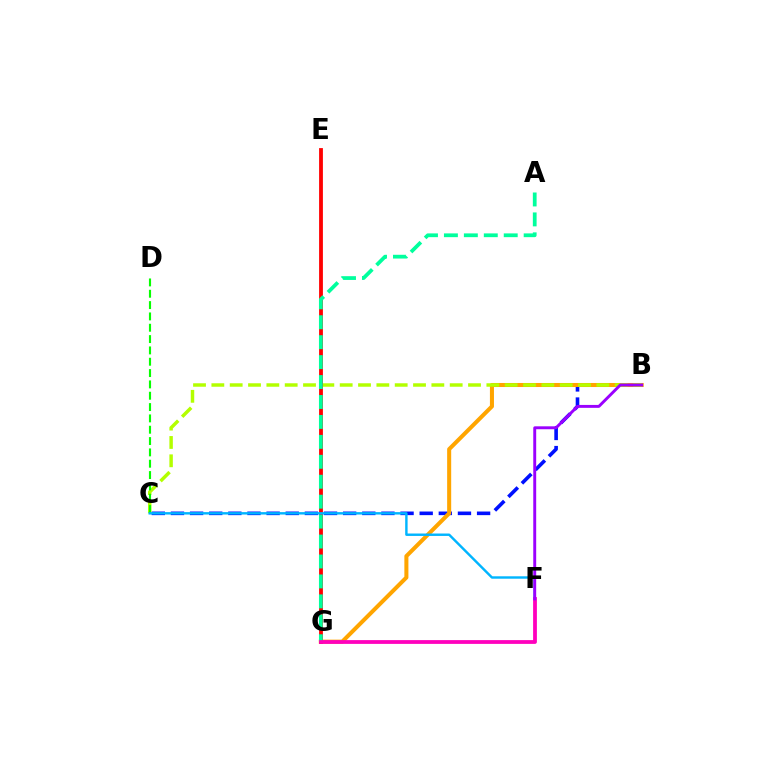{('B', 'C'): [{'color': '#0010ff', 'line_style': 'dashed', 'thickness': 2.6}, {'color': '#b3ff00', 'line_style': 'dashed', 'thickness': 2.49}], ('B', 'G'): [{'color': '#ffa500', 'line_style': 'solid', 'thickness': 2.91}], ('C', 'D'): [{'color': '#08ff00', 'line_style': 'dashed', 'thickness': 1.54}], ('E', 'G'): [{'color': '#ff0000', 'line_style': 'solid', 'thickness': 2.74}], ('A', 'G'): [{'color': '#00ff9d', 'line_style': 'dashed', 'thickness': 2.71}], ('C', 'F'): [{'color': '#00b5ff', 'line_style': 'solid', 'thickness': 1.74}], ('F', 'G'): [{'color': '#ff00bd', 'line_style': 'solid', 'thickness': 2.72}], ('B', 'F'): [{'color': '#9b00ff', 'line_style': 'solid', 'thickness': 2.1}]}